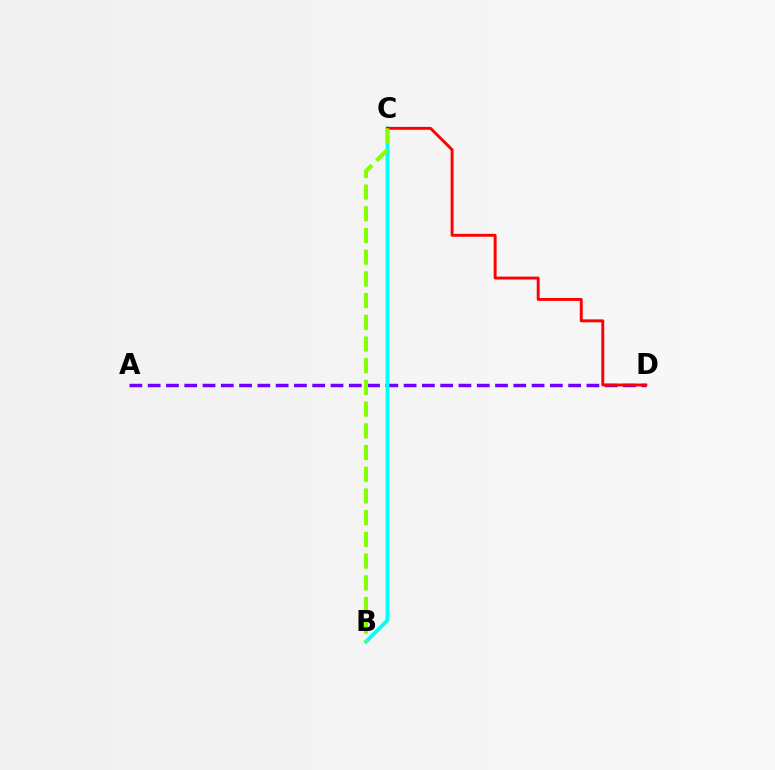{('A', 'D'): [{'color': '#7200ff', 'line_style': 'dashed', 'thickness': 2.48}], ('B', 'C'): [{'color': '#00fff6', 'line_style': 'solid', 'thickness': 2.72}, {'color': '#84ff00', 'line_style': 'dashed', 'thickness': 2.95}], ('C', 'D'): [{'color': '#ff0000', 'line_style': 'solid', 'thickness': 2.1}]}